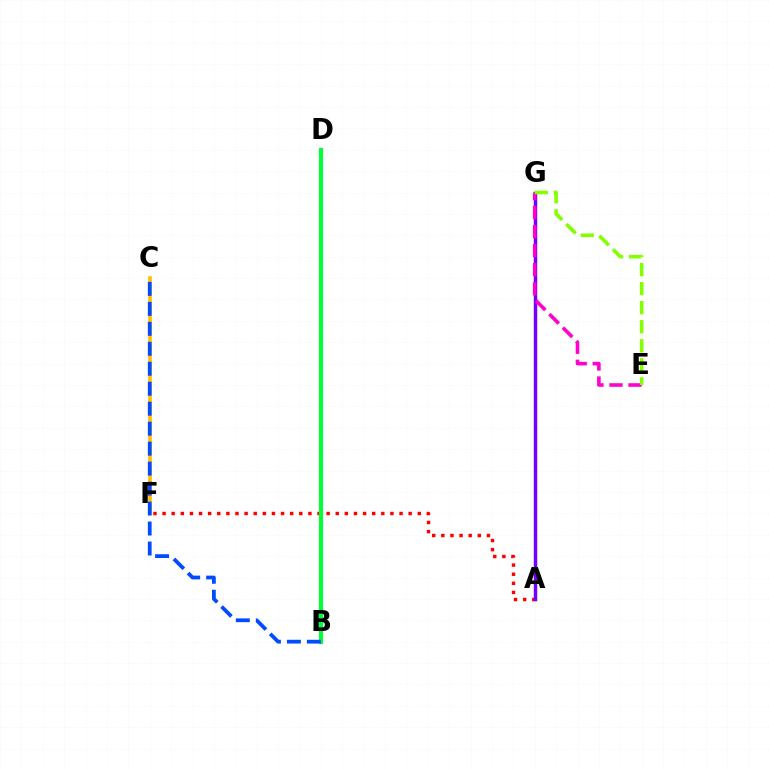{('A', 'F'): [{'color': '#ff0000', 'line_style': 'dotted', 'thickness': 2.48}], ('B', 'D'): [{'color': '#00fff6', 'line_style': 'dashed', 'thickness': 2.74}, {'color': '#00ff39', 'line_style': 'solid', 'thickness': 3.0}], ('A', 'G'): [{'color': '#7200ff', 'line_style': 'solid', 'thickness': 2.49}], ('C', 'F'): [{'color': '#ffbd00', 'line_style': 'solid', 'thickness': 2.6}], ('E', 'G'): [{'color': '#ff00cf', 'line_style': 'dashed', 'thickness': 2.59}, {'color': '#84ff00', 'line_style': 'dashed', 'thickness': 2.59}], ('B', 'C'): [{'color': '#004bff', 'line_style': 'dashed', 'thickness': 2.71}]}